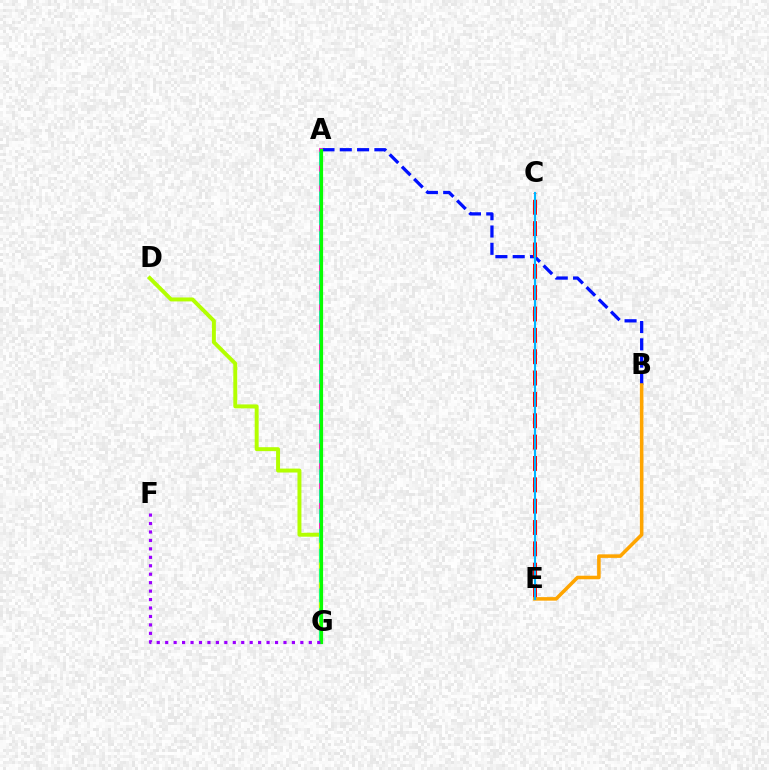{('A', 'B'): [{'color': '#0010ff', 'line_style': 'dashed', 'thickness': 2.35}], ('A', 'G'): [{'color': '#ff00bd', 'line_style': 'solid', 'thickness': 2.67}, {'color': '#00ff9d', 'line_style': 'dashed', 'thickness': 2.7}, {'color': '#08ff00', 'line_style': 'solid', 'thickness': 2.29}], ('D', 'G'): [{'color': '#b3ff00', 'line_style': 'solid', 'thickness': 2.84}], ('C', 'E'): [{'color': '#ff0000', 'line_style': 'dashed', 'thickness': 2.9}, {'color': '#00b5ff', 'line_style': 'solid', 'thickness': 1.53}], ('B', 'E'): [{'color': '#ffa500', 'line_style': 'solid', 'thickness': 2.55}], ('F', 'G'): [{'color': '#9b00ff', 'line_style': 'dotted', 'thickness': 2.3}]}